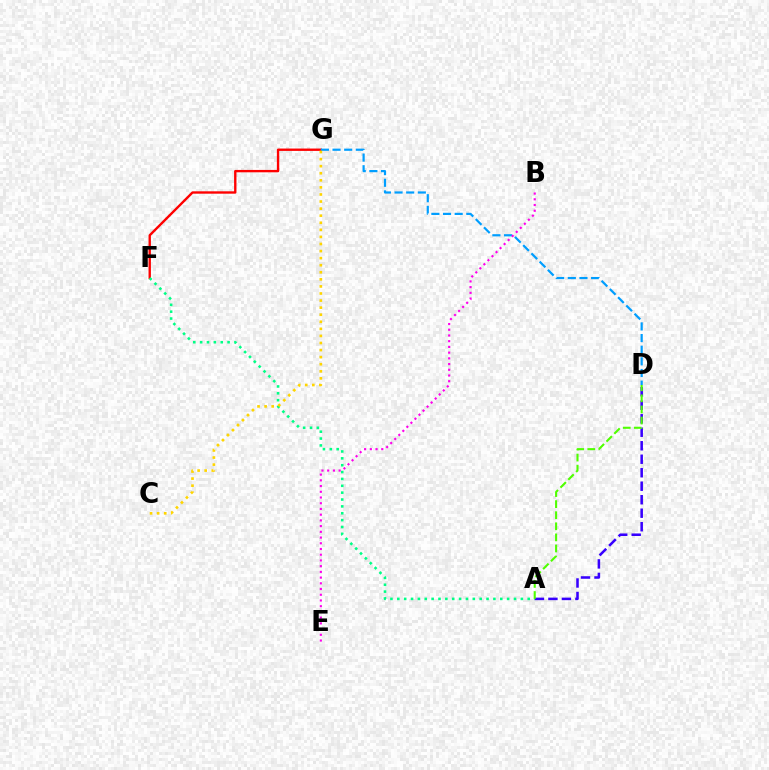{('F', 'G'): [{'color': '#ff0000', 'line_style': 'solid', 'thickness': 1.7}], ('D', 'G'): [{'color': '#009eff', 'line_style': 'dashed', 'thickness': 1.58}], ('B', 'E'): [{'color': '#ff00ed', 'line_style': 'dotted', 'thickness': 1.55}], ('A', 'F'): [{'color': '#00ff86', 'line_style': 'dotted', 'thickness': 1.86}], ('C', 'G'): [{'color': '#ffd500', 'line_style': 'dotted', 'thickness': 1.92}], ('A', 'D'): [{'color': '#3700ff', 'line_style': 'dashed', 'thickness': 1.83}, {'color': '#4fff00', 'line_style': 'dashed', 'thickness': 1.51}]}